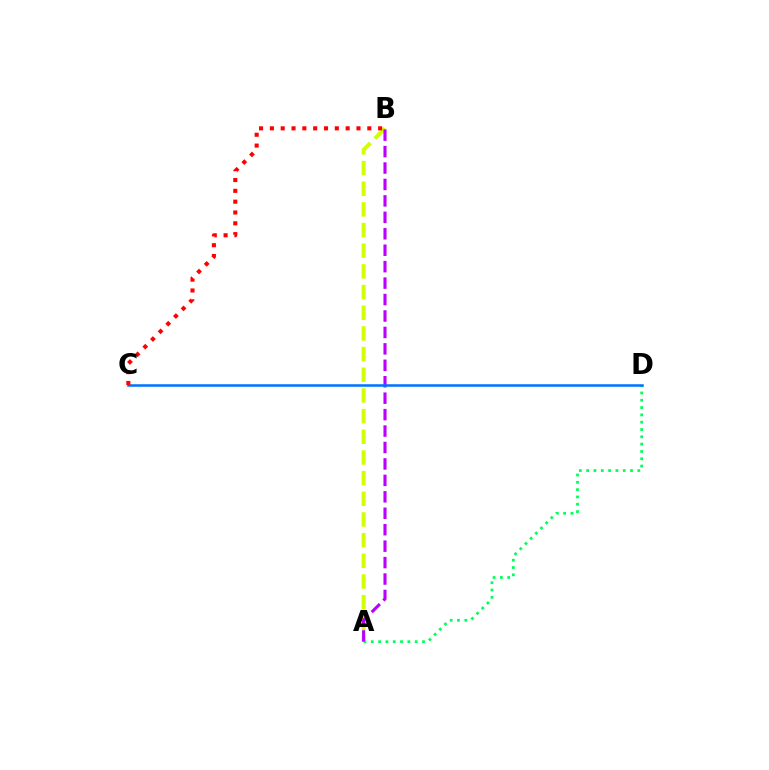{('A', 'D'): [{'color': '#00ff5c', 'line_style': 'dotted', 'thickness': 1.99}], ('A', 'B'): [{'color': '#d1ff00', 'line_style': 'dashed', 'thickness': 2.81}, {'color': '#b900ff', 'line_style': 'dashed', 'thickness': 2.23}], ('C', 'D'): [{'color': '#0074ff', 'line_style': 'solid', 'thickness': 1.82}], ('B', 'C'): [{'color': '#ff0000', 'line_style': 'dotted', 'thickness': 2.94}]}